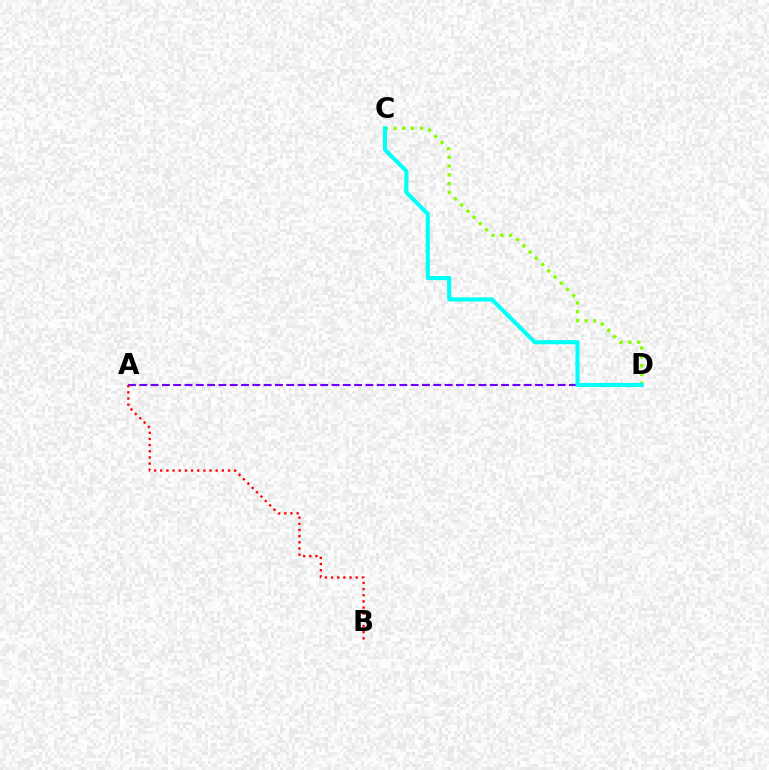{('C', 'D'): [{'color': '#84ff00', 'line_style': 'dotted', 'thickness': 2.39}, {'color': '#00fff6', 'line_style': 'solid', 'thickness': 2.95}], ('A', 'D'): [{'color': '#7200ff', 'line_style': 'dashed', 'thickness': 1.54}], ('A', 'B'): [{'color': '#ff0000', 'line_style': 'dotted', 'thickness': 1.67}]}